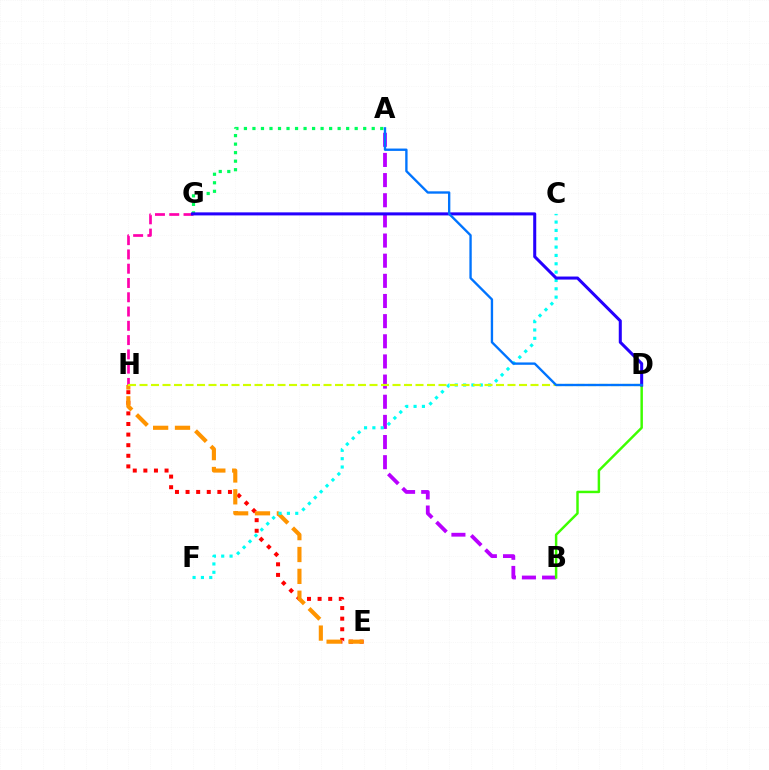{('A', 'B'): [{'color': '#b900ff', 'line_style': 'dashed', 'thickness': 2.74}], ('E', 'H'): [{'color': '#ff0000', 'line_style': 'dotted', 'thickness': 2.88}, {'color': '#ff9400', 'line_style': 'dashed', 'thickness': 2.97}], ('G', 'H'): [{'color': '#ff00ac', 'line_style': 'dashed', 'thickness': 1.94}], ('C', 'F'): [{'color': '#00fff6', 'line_style': 'dotted', 'thickness': 2.27}], ('B', 'D'): [{'color': '#3dff00', 'line_style': 'solid', 'thickness': 1.77}], ('A', 'G'): [{'color': '#00ff5c', 'line_style': 'dotted', 'thickness': 2.31}], ('D', 'H'): [{'color': '#d1ff00', 'line_style': 'dashed', 'thickness': 1.56}], ('D', 'G'): [{'color': '#2500ff', 'line_style': 'solid', 'thickness': 2.19}], ('A', 'D'): [{'color': '#0074ff', 'line_style': 'solid', 'thickness': 1.7}]}